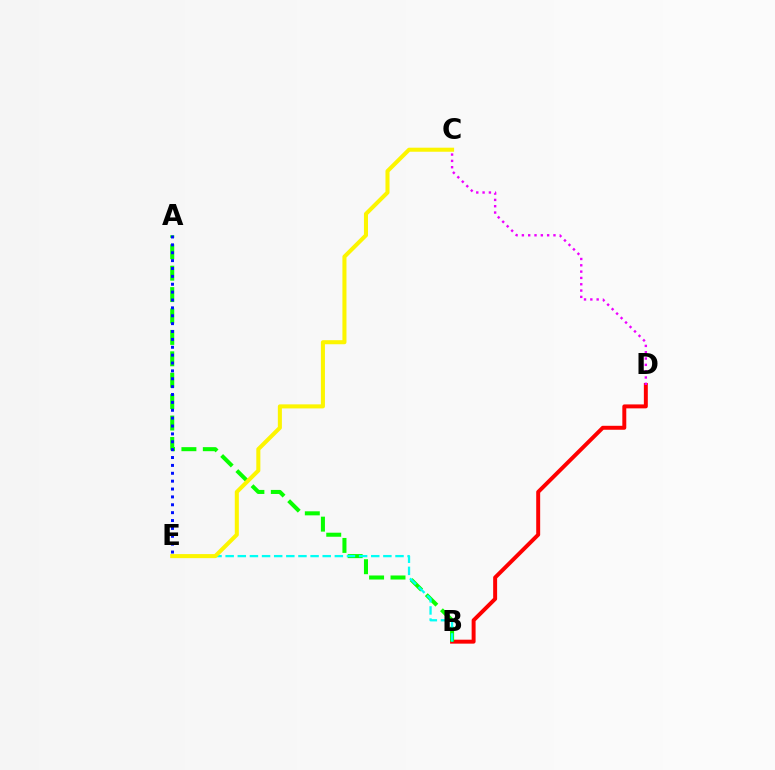{('B', 'D'): [{'color': '#ff0000', 'line_style': 'solid', 'thickness': 2.84}], ('A', 'B'): [{'color': '#08ff00', 'line_style': 'dashed', 'thickness': 2.91}], ('B', 'E'): [{'color': '#00fff6', 'line_style': 'dashed', 'thickness': 1.65}], ('C', 'D'): [{'color': '#ee00ff', 'line_style': 'dotted', 'thickness': 1.72}], ('A', 'E'): [{'color': '#0010ff', 'line_style': 'dotted', 'thickness': 2.14}], ('C', 'E'): [{'color': '#fcf500', 'line_style': 'solid', 'thickness': 2.92}]}